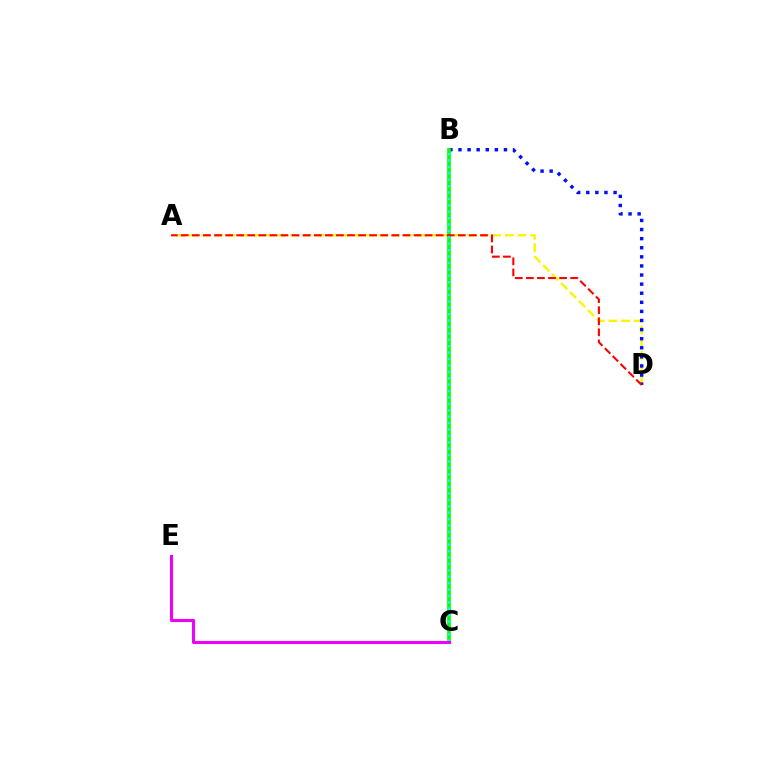{('A', 'D'): [{'color': '#fcf500', 'line_style': 'dashed', 'thickness': 1.72}, {'color': '#ff0000', 'line_style': 'dashed', 'thickness': 1.51}], ('B', 'D'): [{'color': '#0010ff', 'line_style': 'dotted', 'thickness': 2.47}], ('B', 'C'): [{'color': '#08ff00', 'line_style': 'solid', 'thickness': 2.66}, {'color': '#00fff6', 'line_style': 'dotted', 'thickness': 1.74}], ('C', 'E'): [{'color': '#ee00ff', 'line_style': 'solid', 'thickness': 2.21}]}